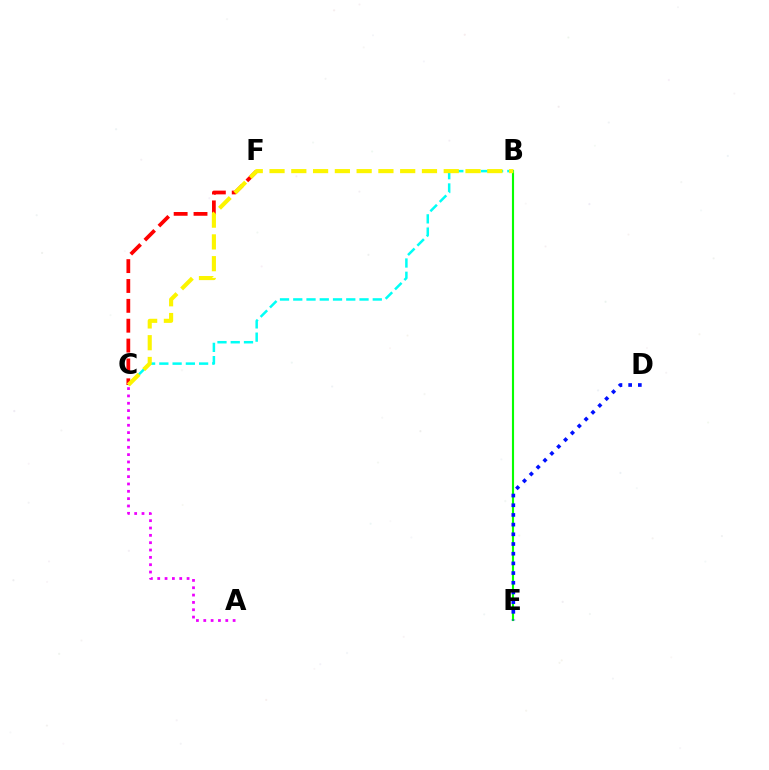{('A', 'C'): [{'color': '#ee00ff', 'line_style': 'dotted', 'thickness': 1.99}], ('B', 'E'): [{'color': '#08ff00', 'line_style': 'solid', 'thickness': 1.53}], ('B', 'C'): [{'color': '#00fff6', 'line_style': 'dashed', 'thickness': 1.8}, {'color': '#fcf500', 'line_style': 'dashed', 'thickness': 2.96}], ('D', 'E'): [{'color': '#0010ff', 'line_style': 'dotted', 'thickness': 2.63}], ('C', 'F'): [{'color': '#ff0000', 'line_style': 'dashed', 'thickness': 2.7}]}